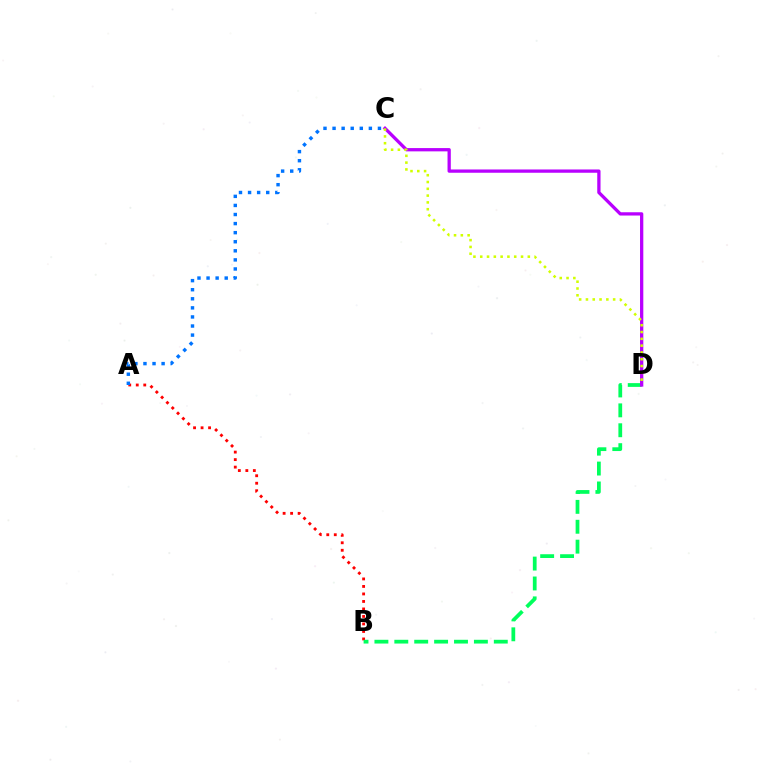{('A', 'B'): [{'color': '#ff0000', 'line_style': 'dotted', 'thickness': 2.04}], ('B', 'D'): [{'color': '#00ff5c', 'line_style': 'dashed', 'thickness': 2.7}], ('C', 'D'): [{'color': '#b900ff', 'line_style': 'solid', 'thickness': 2.36}, {'color': '#d1ff00', 'line_style': 'dotted', 'thickness': 1.85}], ('A', 'C'): [{'color': '#0074ff', 'line_style': 'dotted', 'thickness': 2.47}]}